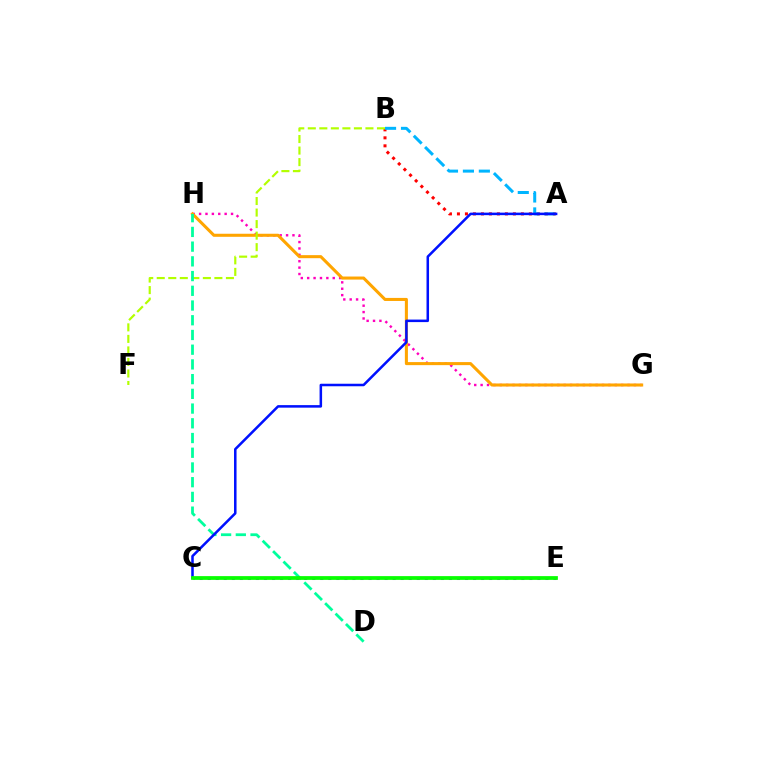{('G', 'H'): [{'color': '#ff00bd', 'line_style': 'dotted', 'thickness': 1.74}, {'color': '#ffa500', 'line_style': 'solid', 'thickness': 2.2}], ('A', 'B'): [{'color': '#ff0000', 'line_style': 'dotted', 'thickness': 2.17}, {'color': '#00b5ff', 'line_style': 'dashed', 'thickness': 2.16}], ('B', 'F'): [{'color': '#b3ff00', 'line_style': 'dashed', 'thickness': 1.57}], ('C', 'E'): [{'color': '#9b00ff', 'line_style': 'dotted', 'thickness': 2.18}, {'color': '#08ff00', 'line_style': 'solid', 'thickness': 2.71}], ('D', 'H'): [{'color': '#00ff9d', 'line_style': 'dashed', 'thickness': 2.0}], ('A', 'C'): [{'color': '#0010ff', 'line_style': 'solid', 'thickness': 1.82}]}